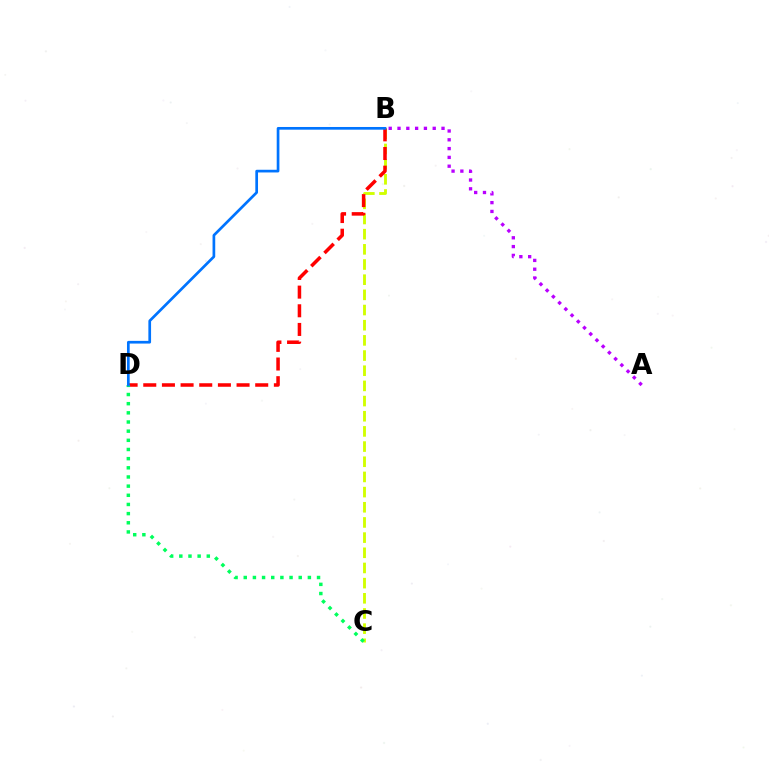{('A', 'B'): [{'color': '#b900ff', 'line_style': 'dotted', 'thickness': 2.39}], ('B', 'C'): [{'color': '#d1ff00', 'line_style': 'dashed', 'thickness': 2.06}], ('B', 'D'): [{'color': '#ff0000', 'line_style': 'dashed', 'thickness': 2.53}, {'color': '#0074ff', 'line_style': 'solid', 'thickness': 1.94}], ('C', 'D'): [{'color': '#00ff5c', 'line_style': 'dotted', 'thickness': 2.49}]}